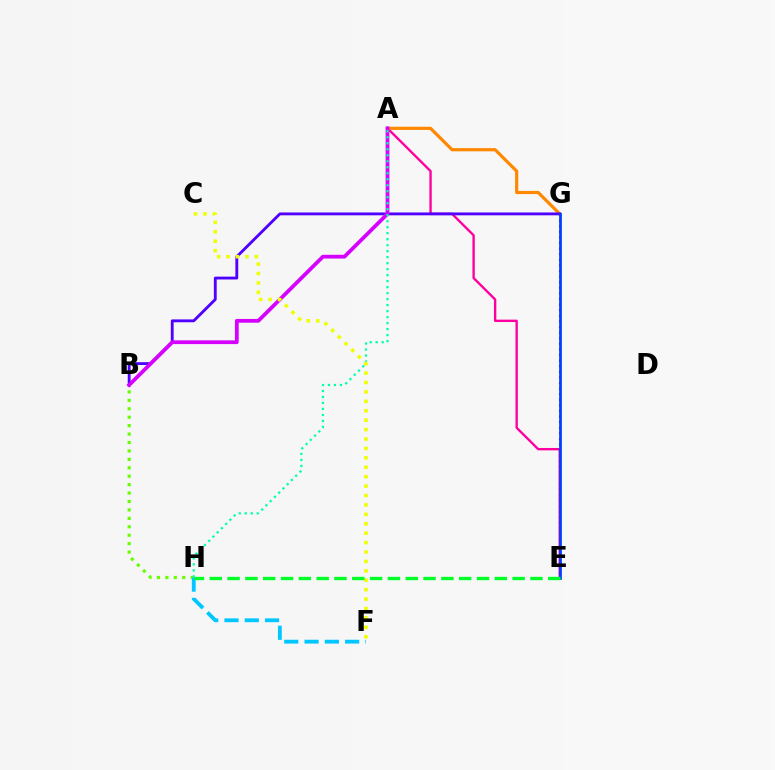{('A', 'E'): [{'color': '#ff00a0', 'line_style': 'solid', 'thickness': 1.7}], ('A', 'G'): [{'color': '#ff8800', 'line_style': 'solid', 'thickness': 2.29}], ('B', 'H'): [{'color': '#66ff00', 'line_style': 'dotted', 'thickness': 2.29}], ('B', 'G'): [{'color': '#4f00ff', 'line_style': 'solid', 'thickness': 2.05}], ('A', 'B'): [{'color': '#d600ff', 'line_style': 'solid', 'thickness': 2.71}], ('A', 'H'): [{'color': '#00ffaf', 'line_style': 'dotted', 'thickness': 1.63}], ('E', 'G'): [{'color': '#ff0000', 'line_style': 'dotted', 'thickness': 1.52}, {'color': '#003fff', 'line_style': 'solid', 'thickness': 1.97}], ('F', 'H'): [{'color': '#00c7ff', 'line_style': 'dashed', 'thickness': 2.76}], ('C', 'F'): [{'color': '#eeff00', 'line_style': 'dotted', 'thickness': 2.56}], ('E', 'H'): [{'color': '#00ff27', 'line_style': 'dashed', 'thickness': 2.42}]}